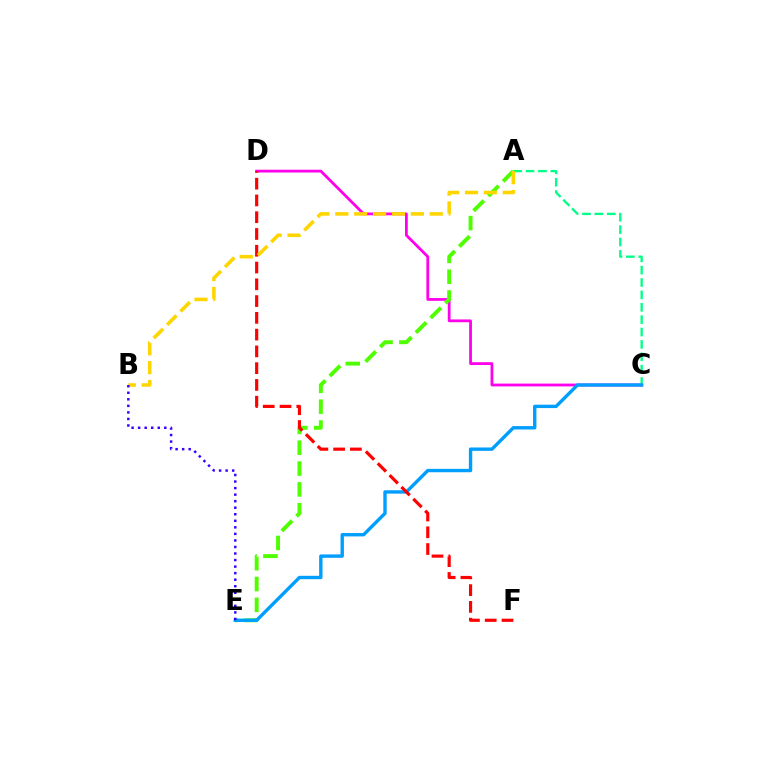{('C', 'D'): [{'color': '#ff00ed', 'line_style': 'solid', 'thickness': 2.0}], ('A', 'E'): [{'color': '#4fff00', 'line_style': 'dashed', 'thickness': 2.83}], ('A', 'C'): [{'color': '#00ff86', 'line_style': 'dashed', 'thickness': 1.68}], ('C', 'E'): [{'color': '#009eff', 'line_style': 'solid', 'thickness': 2.43}], ('D', 'F'): [{'color': '#ff0000', 'line_style': 'dashed', 'thickness': 2.28}], ('A', 'B'): [{'color': '#ffd500', 'line_style': 'dashed', 'thickness': 2.56}], ('B', 'E'): [{'color': '#3700ff', 'line_style': 'dotted', 'thickness': 1.78}]}